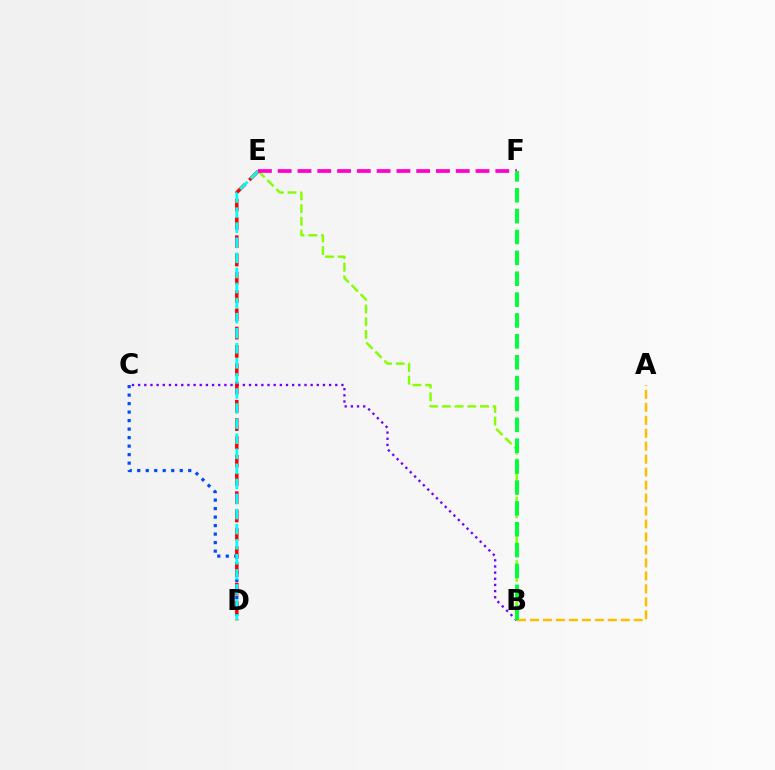{('B', 'C'): [{'color': '#7200ff', 'line_style': 'dotted', 'thickness': 1.67}], ('A', 'B'): [{'color': '#ffbd00', 'line_style': 'dashed', 'thickness': 1.76}], ('C', 'D'): [{'color': '#004bff', 'line_style': 'dotted', 'thickness': 2.31}], ('B', 'E'): [{'color': '#84ff00', 'line_style': 'dashed', 'thickness': 1.73}], ('D', 'E'): [{'color': '#ff0000', 'line_style': 'dashed', 'thickness': 2.48}, {'color': '#00fff6', 'line_style': 'dashed', 'thickness': 2.05}], ('E', 'F'): [{'color': '#ff00cf', 'line_style': 'dashed', 'thickness': 2.69}], ('B', 'F'): [{'color': '#00ff39', 'line_style': 'dashed', 'thickness': 2.84}]}